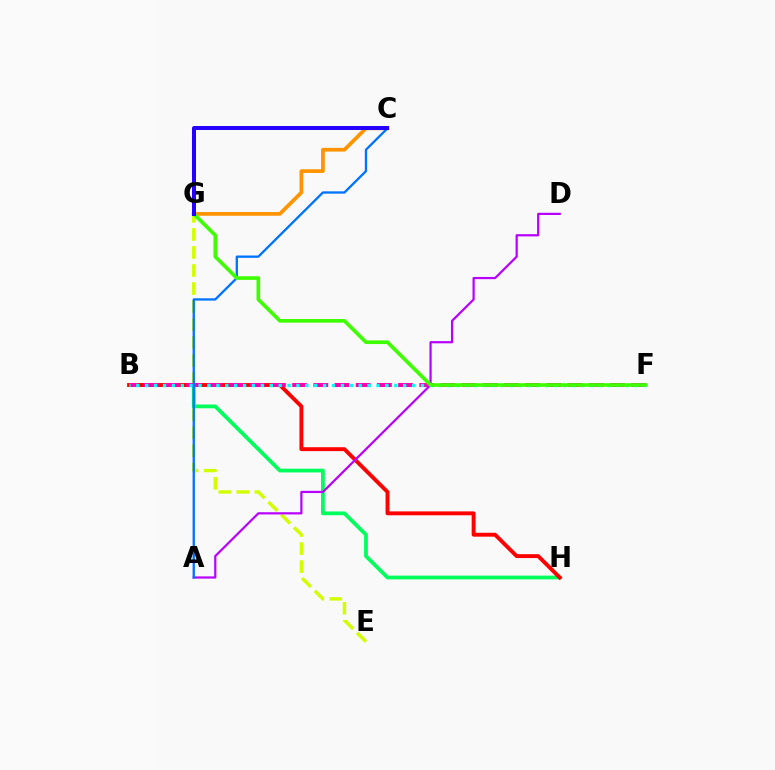{('C', 'G'): [{'color': '#ff9400', 'line_style': 'solid', 'thickness': 2.69}, {'color': '#2500ff', 'line_style': 'solid', 'thickness': 2.87}], ('E', 'G'): [{'color': '#d1ff00', 'line_style': 'dashed', 'thickness': 2.45}], ('B', 'H'): [{'color': '#00ff5c', 'line_style': 'solid', 'thickness': 2.71}, {'color': '#ff0000', 'line_style': 'solid', 'thickness': 2.8}], ('B', 'F'): [{'color': '#ff00ac', 'line_style': 'dashed', 'thickness': 2.88}, {'color': '#00fff6', 'line_style': 'dotted', 'thickness': 2.42}], ('A', 'D'): [{'color': '#b900ff', 'line_style': 'solid', 'thickness': 1.59}], ('A', 'C'): [{'color': '#0074ff', 'line_style': 'solid', 'thickness': 1.67}], ('F', 'G'): [{'color': '#3dff00', 'line_style': 'solid', 'thickness': 2.62}]}